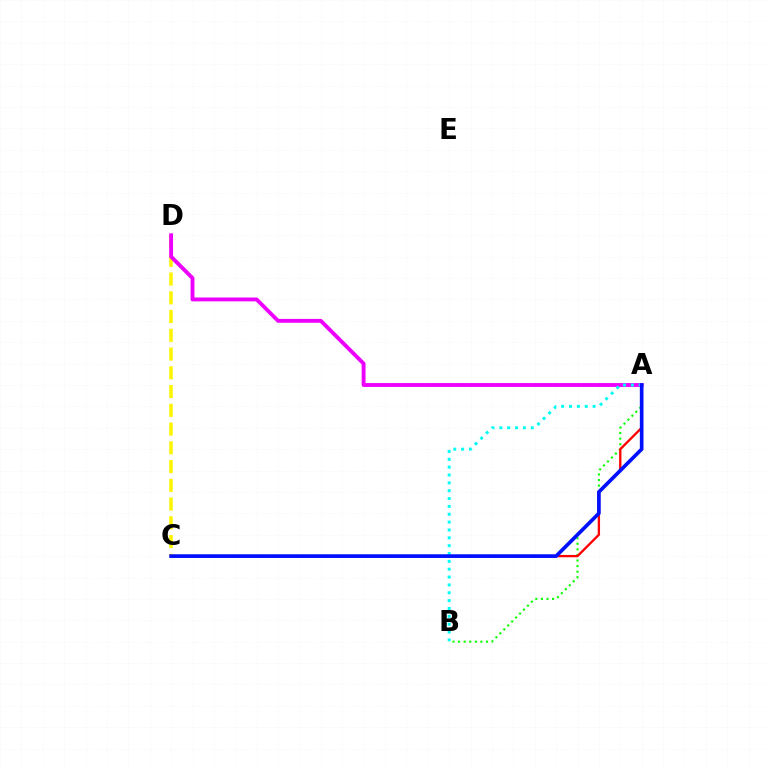{('C', 'D'): [{'color': '#fcf500', 'line_style': 'dashed', 'thickness': 2.55}], ('A', 'B'): [{'color': '#08ff00', 'line_style': 'dotted', 'thickness': 1.52}, {'color': '#00fff6', 'line_style': 'dotted', 'thickness': 2.13}], ('A', 'C'): [{'color': '#ff0000', 'line_style': 'solid', 'thickness': 1.68}, {'color': '#0010ff', 'line_style': 'solid', 'thickness': 2.64}], ('A', 'D'): [{'color': '#ee00ff', 'line_style': 'solid', 'thickness': 2.79}]}